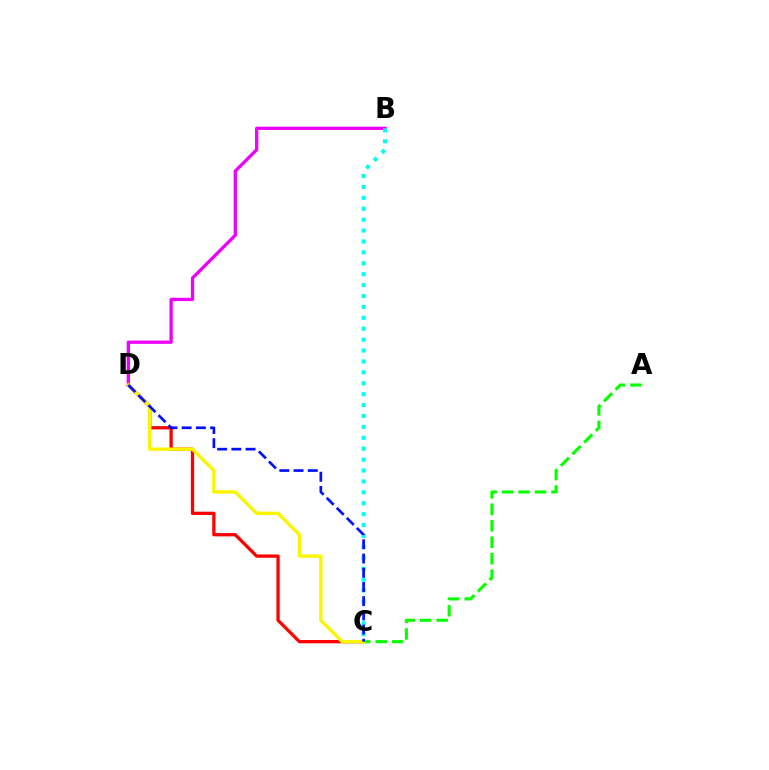{('C', 'D'): [{'color': '#ff0000', 'line_style': 'solid', 'thickness': 2.36}, {'color': '#fcf500', 'line_style': 'solid', 'thickness': 2.44}, {'color': '#0010ff', 'line_style': 'dashed', 'thickness': 1.93}], ('B', 'D'): [{'color': '#ee00ff', 'line_style': 'solid', 'thickness': 2.37}], ('A', 'C'): [{'color': '#08ff00', 'line_style': 'dashed', 'thickness': 2.24}], ('B', 'C'): [{'color': '#00fff6', 'line_style': 'dotted', 'thickness': 2.96}]}